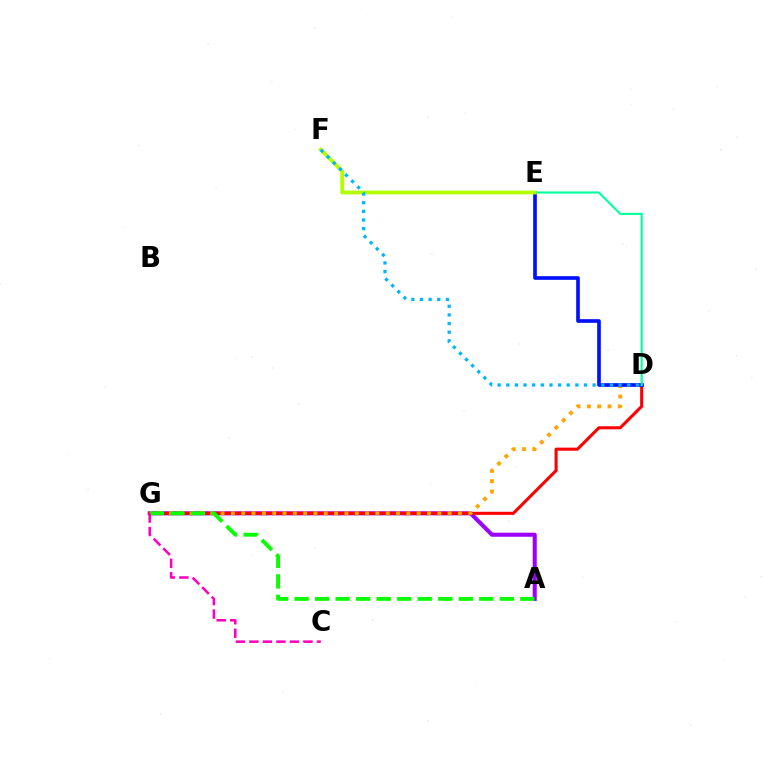{('A', 'G'): [{'color': '#9b00ff', 'line_style': 'solid', 'thickness': 2.92}, {'color': '#08ff00', 'line_style': 'dashed', 'thickness': 2.79}], ('D', 'G'): [{'color': '#ff0000', 'line_style': 'solid', 'thickness': 2.2}, {'color': '#ffa500', 'line_style': 'dotted', 'thickness': 2.8}], ('D', 'E'): [{'color': '#0010ff', 'line_style': 'solid', 'thickness': 2.63}, {'color': '#00ff9d', 'line_style': 'solid', 'thickness': 1.52}], ('E', 'F'): [{'color': '#b3ff00', 'line_style': 'solid', 'thickness': 2.75}], ('D', 'F'): [{'color': '#00b5ff', 'line_style': 'dotted', 'thickness': 2.35}], ('C', 'G'): [{'color': '#ff00bd', 'line_style': 'dashed', 'thickness': 1.84}]}